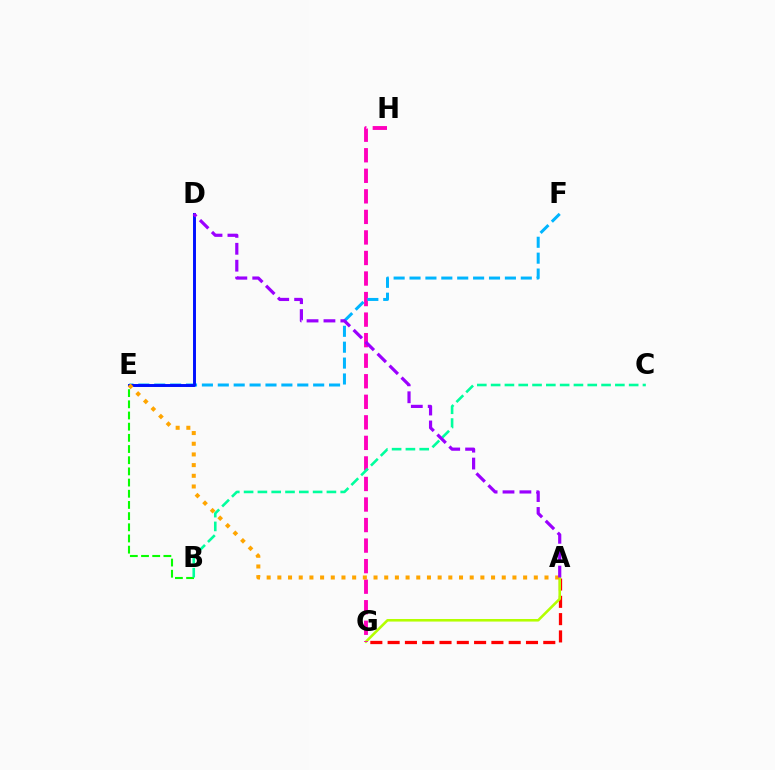{('A', 'G'): [{'color': '#ff0000', 'line_style': 'dashed', 'thickness': 2.35}, {'color': '#b3ff00', 'line_style': 'solid', 'thickness': 1.85}], ('B', 'E'): [{'color': '#08ff00', 'line_style': 'dashed', 'thickness': 1.52}], ('G', 'H'): [{'color': '#ff00bd', 'line_style': 'dashed', 'thickness': 2.79}], ('B', 'C'): [{'color': '#00ff9d', 'line_style': 'dashed', 'thickness': 1.88}], ('E', 'F'): [{'color': '#00b5ff', 'line_style': 'dashed', 'thickness': 2.16}], ('D', 'E'): [{'color': '#0010ff', 'line_style': 'solid', 'thickness': 2.12}], ('A', 'E'): [{'color': '#ffa500', 'line_style': 'dotted', 'thickness': 2.9}], ('A', 'D'): [{'color': '#9b00ff', 'line_style': 'dashed', 'thickness': 2.3}]}